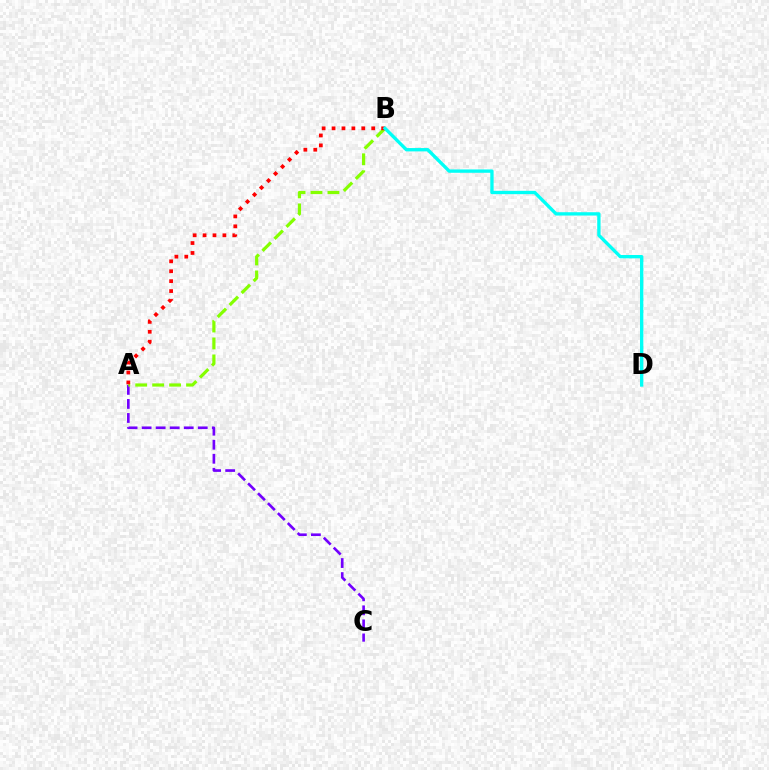{('A', 'C'): [{'color': '#7200ff', 'line_style': 'dashed', 'thickness': 1.91}], ('A', 'B'): [{'color': '#84ff00', 'line_style': 'dashed', 'thickness': 2.3}, {'color': '#ff0000', 'line_style': 'dotted', 'thickness': 2.69}], ('B', 'D'): [{'color': '#00fff6', 'line_style': 'solid', 'thickness': 2.4}]}